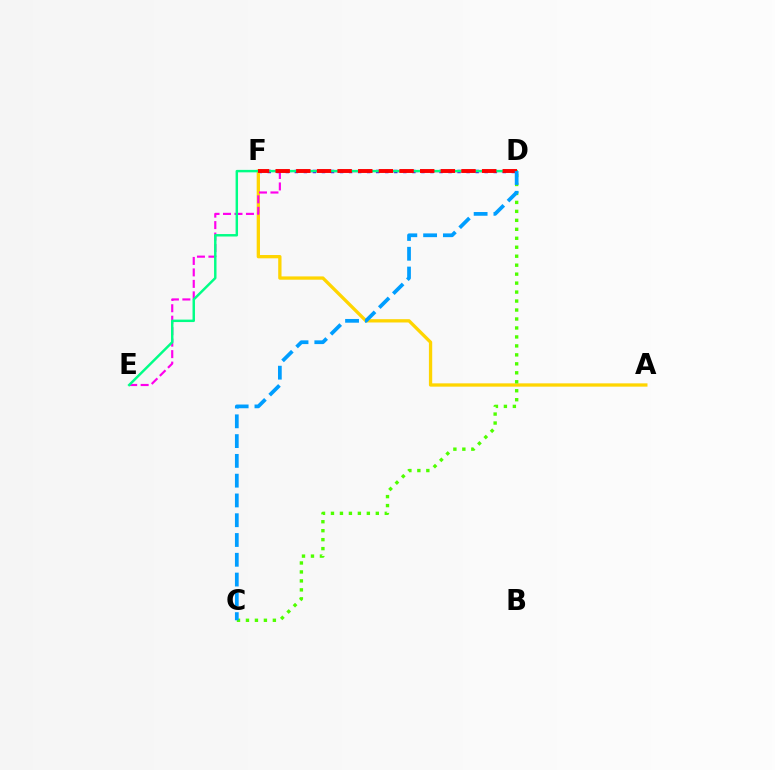{('D', 'F'): [{'color': '#3700ff', 'line_style': 'dotted', 'thickness': 2.46}, {'color': '#ff0000', 'line_style': 'dashed', 'thickness': 2.8}], ('A', 'F'): [{'color': '#ffd500', 'line_style': 'solid', 'thickness': 2.37}], ('D', 'E'): [{'color': '#ff00ed', 'line_style': 'dashed', 'thickness': 1.56}, {'color': '#00ff86', 'line_style': 'solid', 'thickness': 1.76}], ('C', 'D'): [{'color': '#4fff00', 'line_style': 'dotted', 'thickness': 2.44}, {'color': '#009eff', 'line_style': 'dashed', 'thickness': 2.69}]}